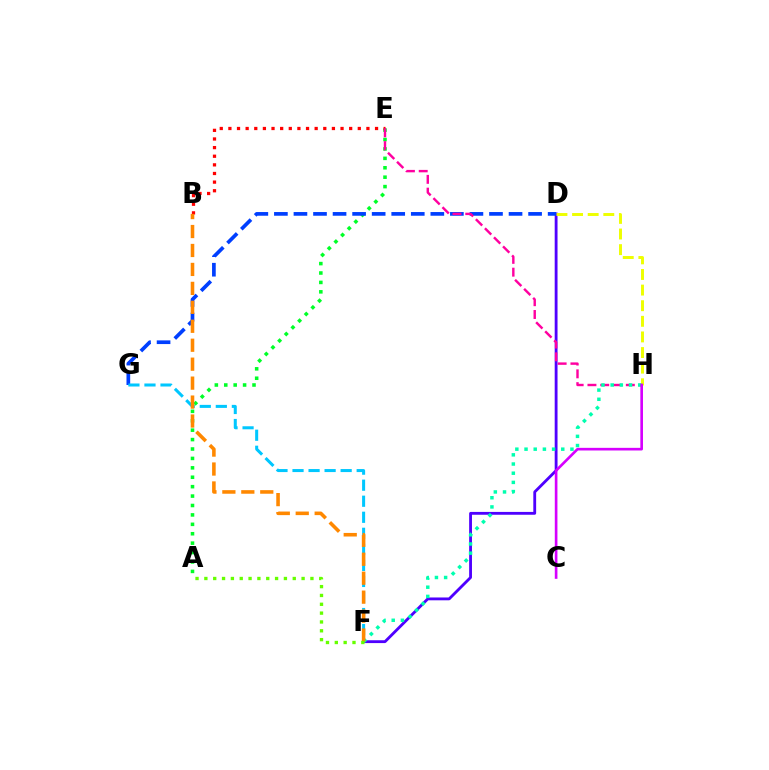{('A', 'E'): [{'color': '#00ff27', 'line_style': 'dotted', 'thickness': 2.56}], ('D', 'F'): [{'color': '#4f00ff', 'line_style': 'solid', 'thickness': 2.04}], ('D', 'G'): [{'color': '#003fff', 'line_style': 'dashed', 'thickness': 2.66}], ('B', 'E'): [{'color': '#ff0000', 'line_style': 'dotted', 'thickness': 2.34}], ('D', 'H'): [{'color': '#eeff00', 'line_style': 'dashed', 'thickness': 2.12}], ('F', 'G'): [{'color': '#00c7ff', 'line_style': 'dashed', 'thickness': 2.18}], ('E', 'H'): [{'color': '#ff00a0', 'line_style': 'dashed', 'thickness': 1.74}], ('F', 'H'): [{'color': '#00ffaf', 'line_style': 'dotted', 'thickness': 2.5}], ('C', 'H'): [{'color': '#d600ff', 'line_style': 'solid', 'thickness': 1.9}], ('B', 'F'): [{'color': '#ff8800', 'line_style': 'dashed', 'thickness': 2.57}], ('A', 'F'): [{'color': '#66ff00', 'line_style': 'dotted', 'thickness': 2.4}]}